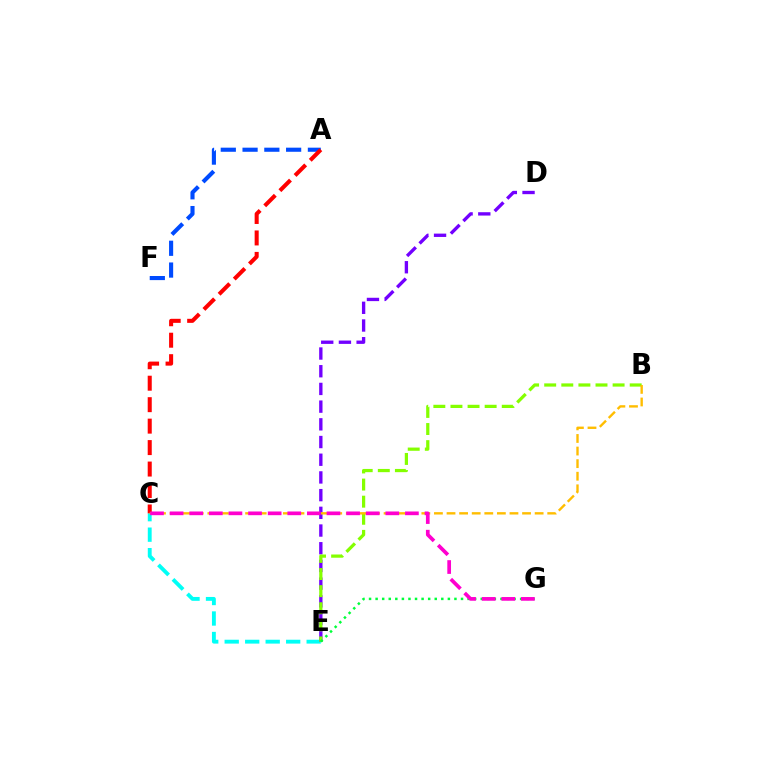{('C', 'E'): [{'color': '#00fff6', 'line_style': 'dashed', 'thickness': 2.78}], ('A', 'F'): [{'color': '#004bff', 'line_style': 'dashed', 'thickness': 2.96}], ('D', 'E'): [{'color': '#7200ff', 'line_style': 'dashed', 'thickness': 2.4}], ('A', 'C'): [{'color': '#ff0000', 'line_style': 'dashed', 'thickness': 2.92}], ('B', 'E'): [{'color': '#84ff00', 'line_style': 'dashed', 'thickness': 2.32}], ('E', 'G'): [{'color': '#00ff39', 'line_style': 'dotted', 'thickness': 1.78}], ('B', 'C'): [{'color': '#ffbd00', 'line_style': 'dashed', 'thickness': 1.71}], ('C', 'G'): [{'color': '#ff00cf', 'line_style': 'dashed', 'thickness': 2.66}]}